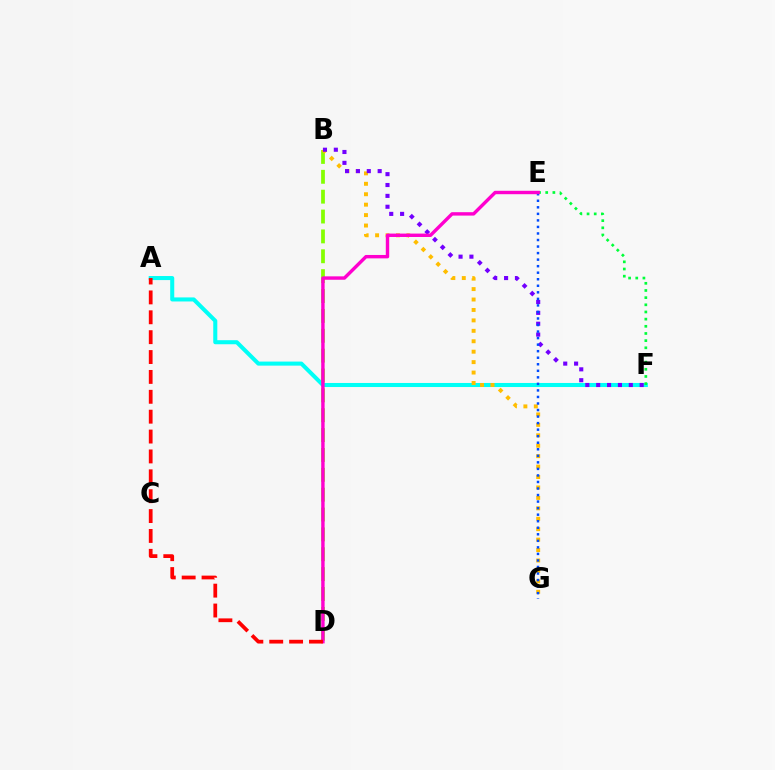{('A', 'F'): [{'color': '#00fff6', 'line_style': 'solid', 'thickness': 2.92}], ('B', 'D'): [{'color': '#84ff00', 'line_style': 'dashed', 'thickness': 2.7}], ('B', 'G'): [{'color': '#ffbd00', 'line_style': 'dotted', 'thickness': 2.83}], ('B', 'F'): [{'color': '#7200ff', 'line_style': 'dotted', 'thickness': 2.95}], ('E', 'G'): [{'color': '#004bff', 'line_style': 'dotted', 'thickness': 1.78}], ('E', 'F'): [{'color': '#00ff39', 'line_style': 'dotted', 'thickness': 1.95}], ('D', 'E'): [{'color': '#ff00cf', 'line_style': 'solid', 'thickness': 2.45}], ('A', 'D'): [{'color': '#ff0000', 'line_style': 'dashed', 'thickness': 2.7}]}